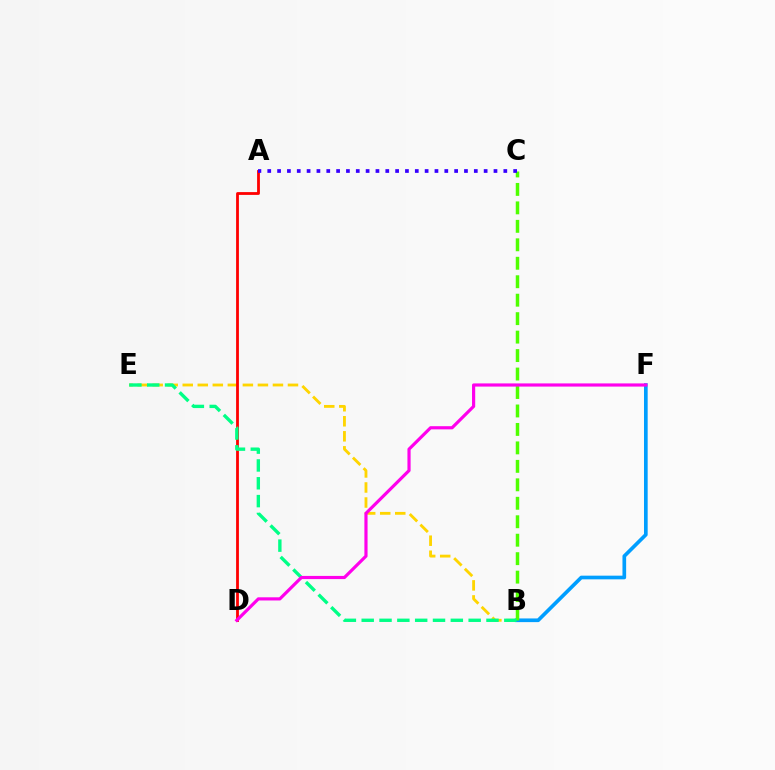{('B', 'E'): [{'color': '#ffd500', 'line_style': 'dashed', 'thickness': 2.04}, {'color': '#00ff86', 'line_style': 'dashed', 'thickness': 2.42}], ('B', 'F'): [{'color': '#009eff', 'line_style': 'solid', 'thickness': 2.64}], ('A', 'D'): [{'color': '#ff0000', 'line_style': 'solid', 'thickness': 2.02}], ('B', 'C'): [{'color': '#4fff00', 'line_style': 'dashed', 'thickness': 2.51}], ('A', 'C'): [{'color': '#3700ff', 'line_style': 'dotted', 'thickness': 2.67}], ('D', 'F'): [{'color': '#ff00ed', 'line_style': 'solid', 'thickness': 2.28}]}